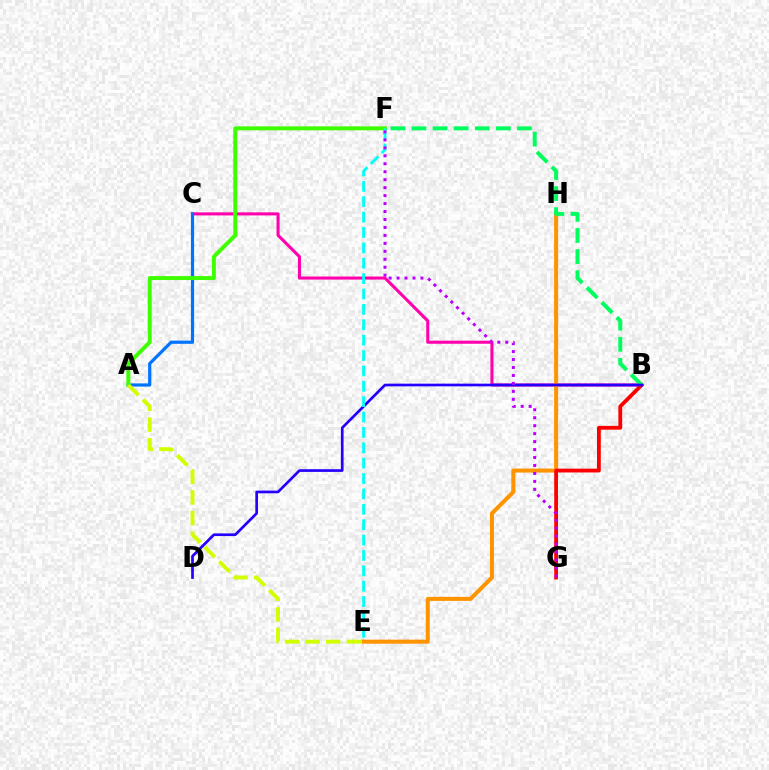{('B', 'C'): [{'color': '#ff00ac', 'line_style': 'solid', 'thickness': 2.21}], ('E', 'H'): [{'color': '#ff9400', 'line_style': 'solid', 'thickness': 2.9}], ('B', 'G'): [{'color': '#ff0000', 'line_style': 'solid', 'thickness': 2.74}], ('A', 'C'): [{'color': '#0074ff', 'line_style': 'solid', 'thickness': 2.3}], ('B', 'F'): [{'color': '#00ff5c', 'line_style': 'dashed', 'thickness': 2.87}], ('A', 'F'): [{'color': '#3dff00', 'line_style': 'solid', 'thickness': 2.84}], ('B', 'D'): [{'color': '#2500ff', 'line_style': 'solid', 'thickness': 1.94}], ('E', 'F'): [{'color': '#00fff6', 'line_style': 'dashed', 'thickness': 2.09}], ('A', 'E'): [{'color': '#d1ff00', 'line_style': 'dashed', 'thickness': 2.8}], ('F', 'G'): [{'color': '#b900ff', 'line_style': 'dotted', 'thickness': 2.16}]}